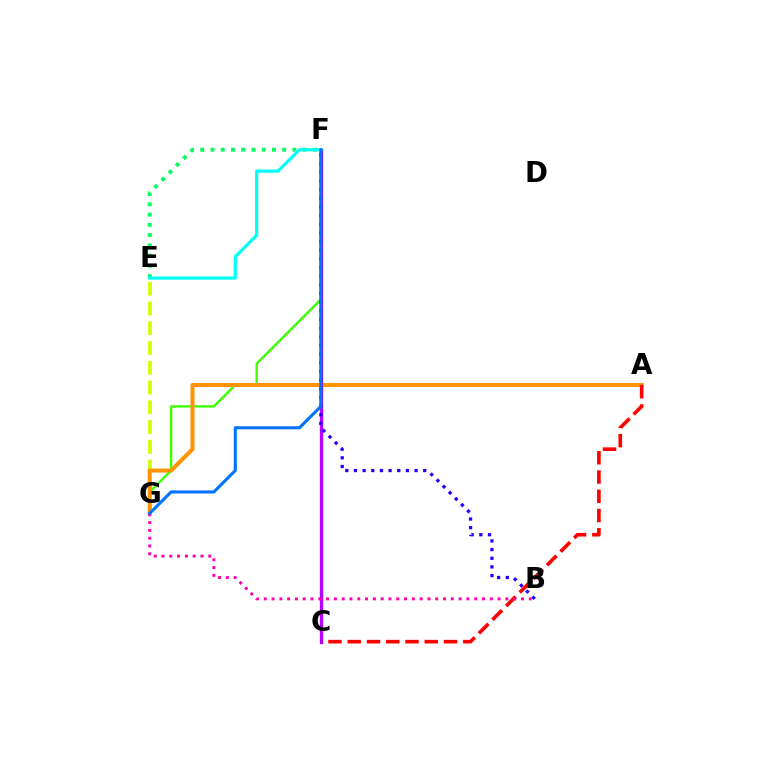{('E', 'F'): [{'color': '#00ff5c', 'line_style': 'dotted', 'thickness': 2.79}, {'color': '#00fff6', 'line_style': 'solid', 'thickness': 2.29}], ('E', 'G'): [{'color': '#d1ff00', 'line_style': 'dashed', 'thickness': 2.68}], ('F', 'G'): [{'color': '#3dff00', 'line_style': 'solid', 'thickness': 1.71}, {'color': '#0074ff', 'line_style': 'solid', 'thickness': 2.22}], ('A', 'G'): [{'color': '#ff9400', 'line_style': 'solid', 'thickness': 2.89}], ('A', 'C'): [{'color': '#ff0000', 'line_style': 'dashed', 'thickness': 2.62}], ('C', 'F'): [{'color': '#b900ff', 'line_style': 'solid', 'thickness': 2.4}], ('B', 'F'): [{'color': '#2500ff', 'line_style': 'dotted', 'thickness': 2.35}], ('B', 'G'): [{'color': '#ff00ac', 'line_style': 'dotted', 'thickness': 2.12}]}